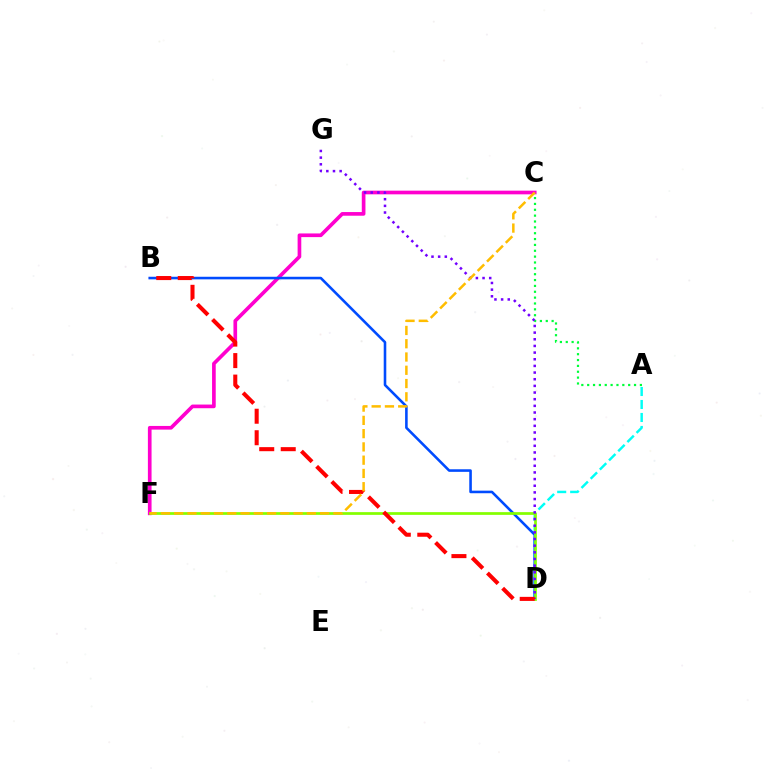{('C', 'F'): [{'color': '#ff00cf', 'line_style': 'solid', 'thickness': 2.64}, {'color': '#ffbd00', 'line_style': 'dashed', 'thickness': 1.8}], ('A', 'D'): [{'color': '#00fff6', 'line_style': 'dashed', 'thickness': 1.76}], ('A', 'C'): [{'color': '#00ff39', 'line_style': 'dotted', 'thickness': 1.59}], ('B', 'D'): [{'color': '#004bff', 'line_style': 'solid', 'thickness': 1.86}, {'color': '#ff0000', 'line_style': 'dashed', 'thickness': 2.92}], ('D', 'F'): [{'color': '#84ff00', 'line_style': 'solid', 'thickness': 1.97}], ('D', 'G'): [{'color': '#7200ff', 'line_style': 'dotted', 'thickness': 1.81}]}